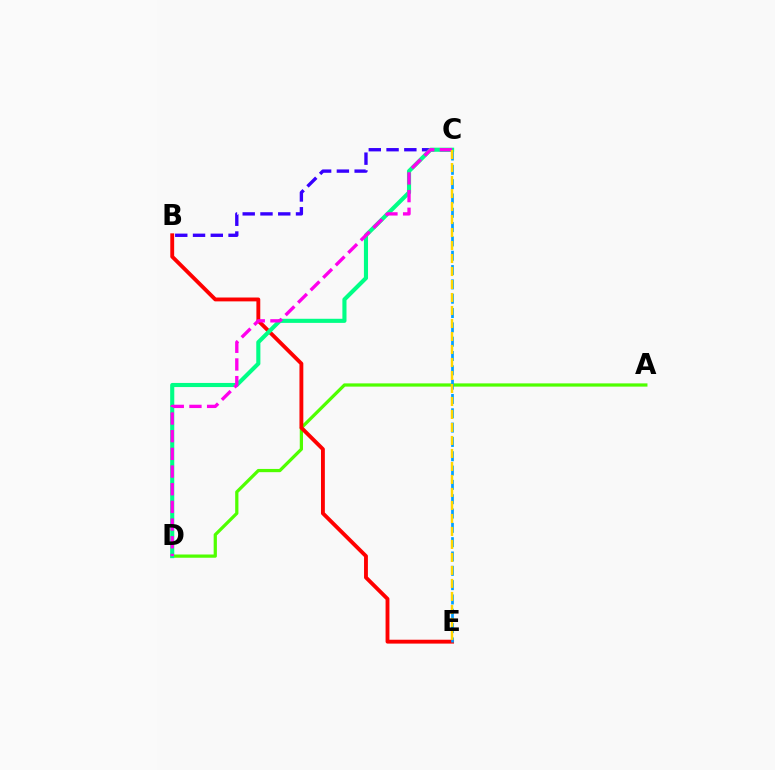{('A', 'D'): [{'color': '#4fff00', 'line_style': 'solid', 'thickness': 2.33}], ('B', 'C'): [{'color': '#3700ff', 'line_style': 'dashed', 'thickness': 2.41}], ('B', 'E'): [{'color': '#ff0000', 'line_style': 'solid', 'thickness': 2.78}], ('C', 'E'): [{'color': '#009eff', 'line_style': 'dashed', 'thickness': 1.95}, {'color': '#ffd500', 'line_style': 'dashed', 'thickness': 1.77}], ('C', 'D'): [{'color': '#00ff86', 'line_style': 'solid', 'thickness': 2.96}, {'color': '#ff00ed', 'line_style': 'dashed', 'thickness': 2.4}]}